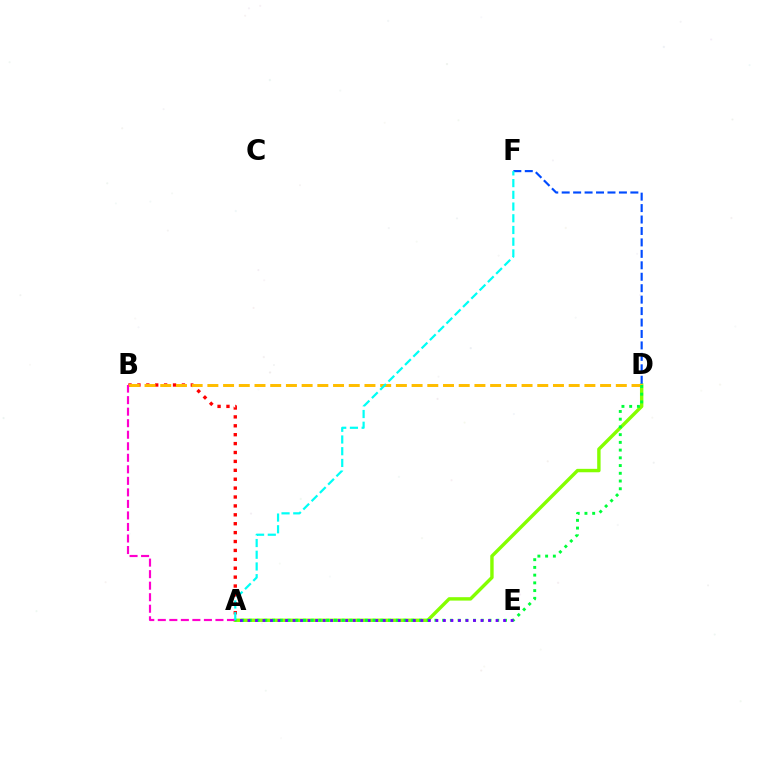{('A', 'D'): [{'color': '#84ff00', 'line_style': 'solid', 'thickness': 2.46}, {'color': '#00ff39', 'line_style': 'dotted', 'thickness': 2.1}], ('D', 'F'): [{'color': '#004bff', 'line_style': 'dashed', 'thickness': 1.55}], ('A', 'B'): [{'color': '#ff0000', 'line_style': 'dotted', 'thickness': 2.42}, {'color': '#ff00cf', 'line_style': 'dashed', 'thickness': 1.57}], ('B', 'D'): [{'color': '#ffbd00', 'line_style': 'dashed', 'thickness': 2.13}], ('A', 'F'): [{'color': '#00fff6', 'line_style': 'dashed', 'thickness': 1.59}], ('A', 'E'): [{'color': '#7200ff', 'line_style': 'dotted', 'thickness': 2.04}]}